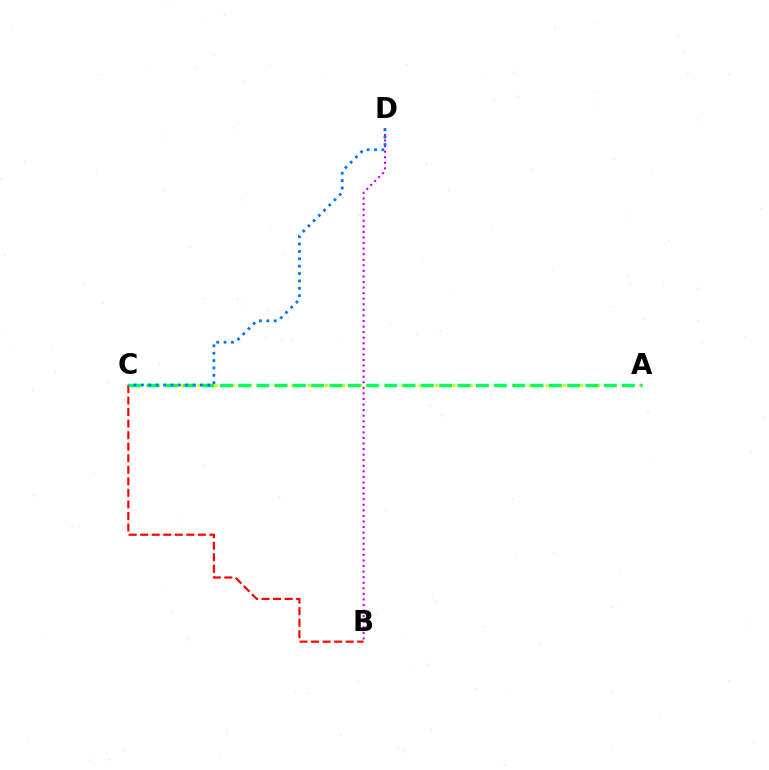{('A', 'C'): [{'color': '#d1ff00', 'line_style': 'dotted', 'thickness': 2.31}, {'color': '#00ff5c', 'line_style': 'dashed', 'thickness': 2.48}], ('B', 'C'): [{'color': '#ff0000', 'line_style': 'dashed', 'thickness': 1.57}], ('B', 'D'): [{'color': '#b900ff', 'line_style': 'dotted', 'thickness': 1.51}], ('C', 'D'): [{'color': '#0074ff', 'line_style': 'dotted', 'thickness': 2.0}]}